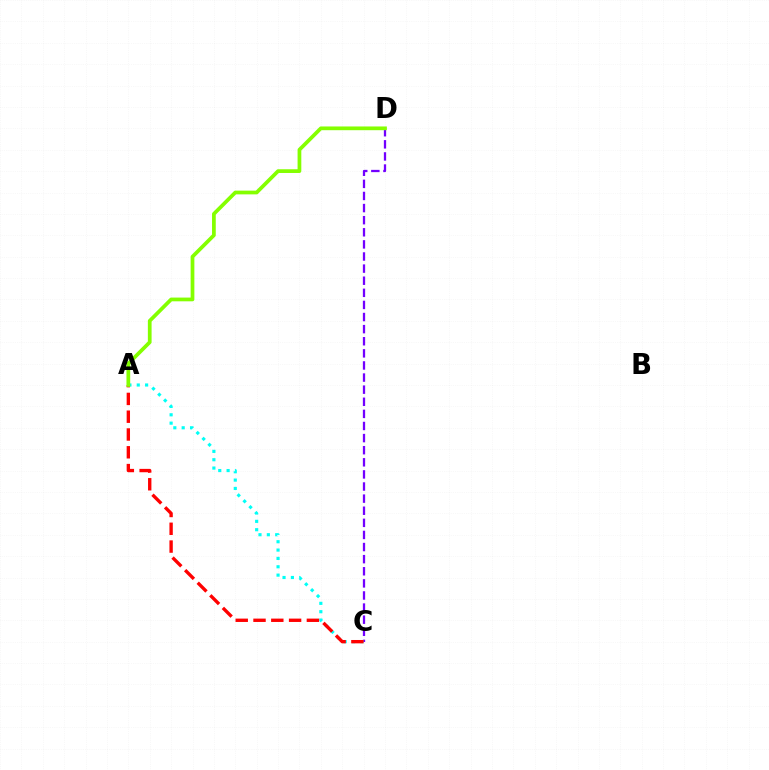{('C', 'D'): [{'color': '#7200ff', 'line_style': 'dashed', 'thickness': 1.64}], ('A', 'C'): [{'color': '#00fff6', 'line_style': 'dotted', 'thickness': 2.27}, {'color': '#ff0000', 'line_style': 'dashed', 'thickness': 2.42}], ('A', 'D'): [{'color': '#84ff00', 'line_style': 'solid', 'thickness': 2.69}]}